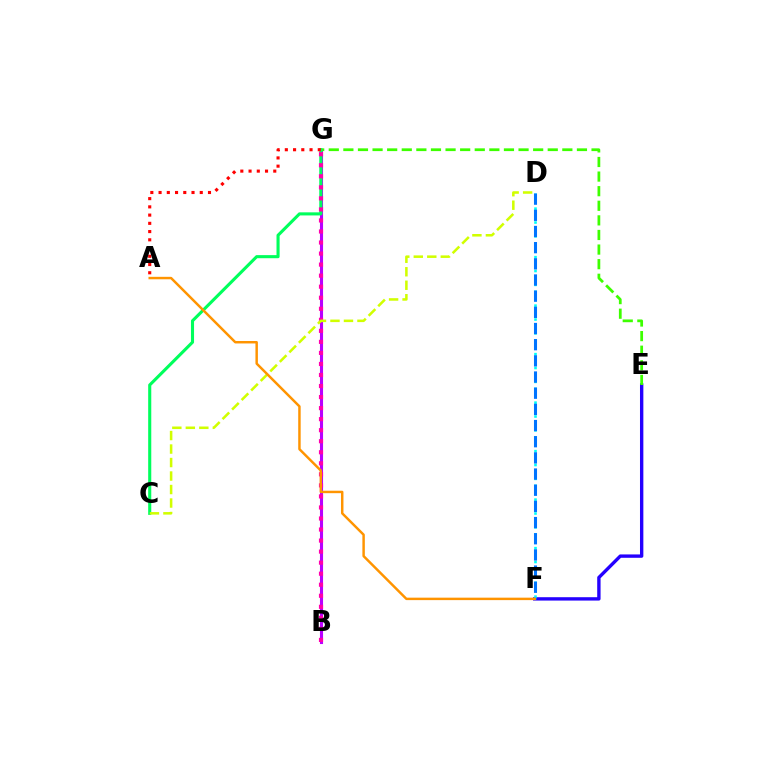{('E', 'F'): [{'color': '#2500ff', 'line_style': 'solid', 'thickness': 2.42}], ('B', 'G'): [{'color': '#b900ff', 'line_style': 'solid', 'thickness': 2.22}, {'color': '#ff00ac', 'line_style': 'dotted', 'thickness': 3.0}], ('E', 'G'): [{'color': '#3dff00', 'line_style': 'dashed', 'thickness': 1.98}], ('C', 'G'): [{'color': '#00ff5c', 'line_style': 'solid', 'thickness': 2.23}], ('D', 'F'): [{'color': '#00fff6', 'line_style': 'dotted', 'thickness': 1.88}, {'color': '#0074ff', 'line_style': 'dashed', 'thickness': 2.2}], ('A', 'G'): [{'color': '#ff0000', 'line_style': 'dotted', 'thickness': 2.24}], ('C', 'D'): [{'color': '#d1ff00', 'line_style': 'dashed', 'thickness': 1.83}], ('A', 'F'): [{'color': '#ff9400', 'line_style': 'solid', 'thickness': 1.77}]}